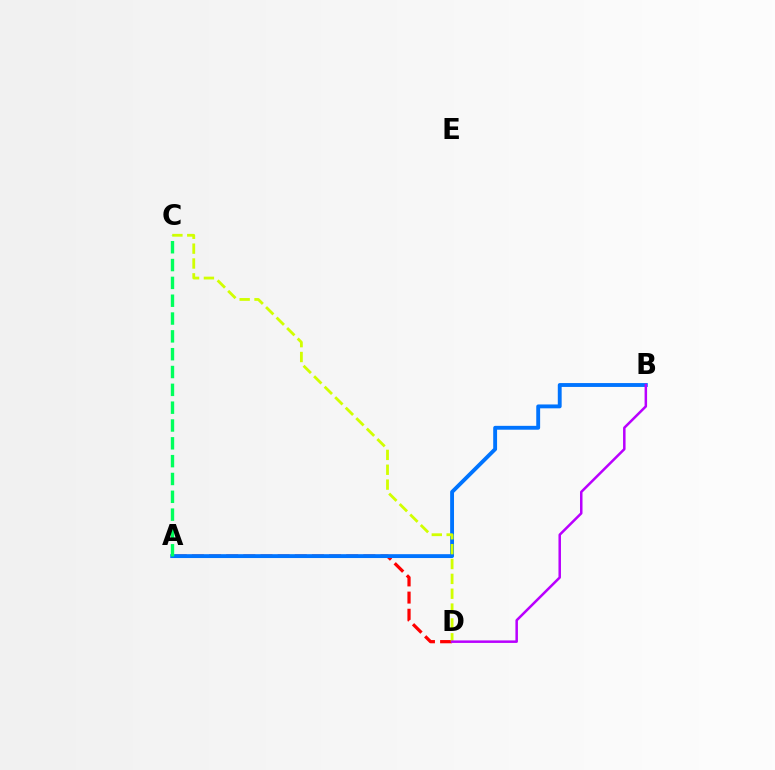{('A', 'D'): [{'color': '#ff0000', 'line_style': 'dashed', 'thickness': 2.33}], ('A', 'B'): [{'color': '#0074ff', 'line_style': 'solid', 'thickness': 2.78}], ('C', 'D'): [{'color': '#d1ff00', 'line_style': 'dashed', 'thickness': 2.02}], ('B', 'D'): [{'color': '#b900ff', 'line_style': 'solid', 'thickness': 1.81}], ('A', 'C'): [{'color': '#00ff5c', 'line_style': 'dashed', 'thickness': 2.42}]}